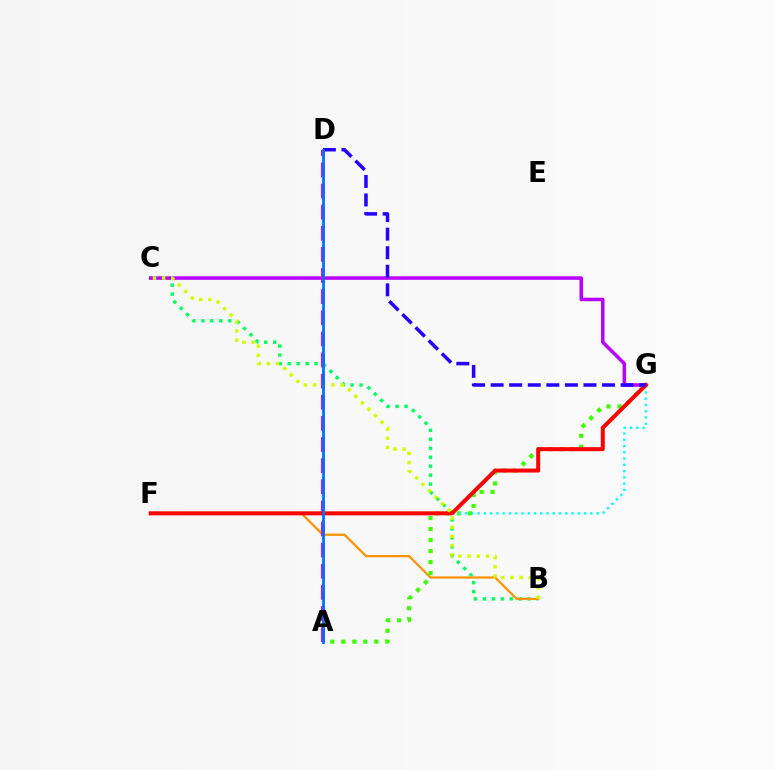{('B', 'C'): [{'color': '#00ff5c', 'line_style': 'dotted', 'thickness': 2.44}, {'color': '#d1ff00', 'line_style': 'dotted', 'thickness': 2.49}], ('C', 'G'): [{'color': '#b900ff', 'line_style': 'solid', 'thickness': 2.52}], ('B', 'F'): [{'color': '#ff9400', 'line_style': 'solid', 'thickness': 1.64}], ('A', 'D'): [{'color': '#ff00ac', 'line_style': 'dashed', 'thickness': 2.87}, {'color': '#0074ff', 'line_style': 'solid', 'thickness': 2.01}], ('A', 'G'): [{'color': '#3dff00', 'line_style': 'dotted', 'thickness': 2.99}], ('F', 'G'): [{'color': '#00fff6', 'line_style': 'dotted', 'thickness': 1.7}, {'color': '#ff0000', 'line_style': 'solid', 'thickness': 2.88}], ('D', 'G'): [{'color': '#2500ff', 'line_style': 'dashed', 'thickness': 2.52}]}